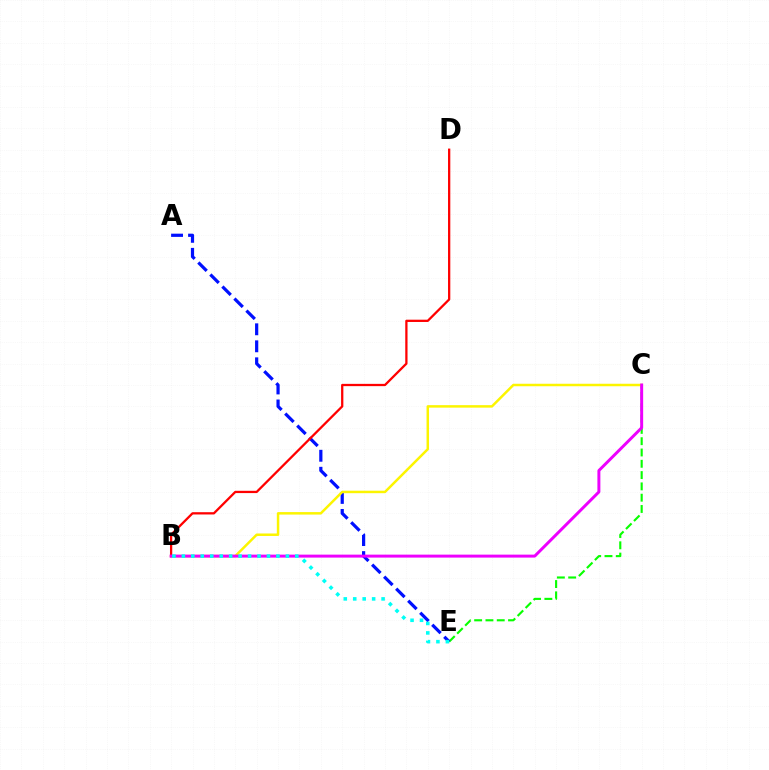{('C', 'E'): [{'color': '#08ff00', 'line_style': 'dashed', 'thickness': 1.53}], ('A', 'E'): [{'color': '#0010ff', 'line_style': 'dashed', 'thickness': 2.31}], ('B', 'C'): [{'color': '#fcf500', 'line_style': 'solid', 'thickness': 1.79}, {'color': '#ee00ff', 'line_style': 'solid', 'thickness': 2.13}], ('B', 'D'): [{'color': '#ff0000', 'line_style': 'solid', 'thickness': 1.64}], ('B', 'E'): [{'color': '#00fff6', 'line_style': 'dotted', 'thickness': 2.57}]}